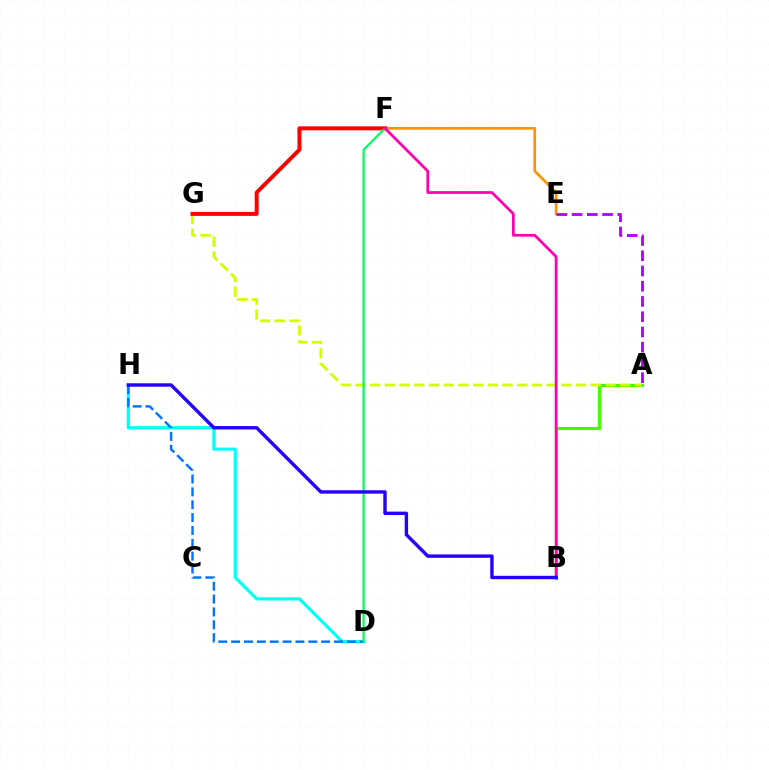{('D', 'H'): [{'color': '#00fff6', 'line_style': 'solid', 'thickness': 2.27}, {'color': '#0074ff', 'line_style': 'dashed', 'thickness': 1.75}], ('A', 'B'): [{'color': '#3dff00', 'line_style': 'solid', 'thickness': 2.27}], ('A', 'G'): [{'color': '#d1ff00', 'line_style': 'dashed', 'thickness': 2.0}], ('E', 'F'): [{'color': '#ff9400', 'line_style': 'solid', 'thickness': 1.96}], ('F', 'G'): [{'color': '#ff0000', 'line_style': 'solid', 'thickness': 2.86}], ('A', 'E'): [{'color': '#b900ff', 'line_style': 'dashed', 'thickness': 2.07}], ('D', 'F'): [{'color': '#00ff5c', 'line_style': 'solid', 'thickness': 1.6}], ('B', 'F'): [{'color': '#ff00ac', 'line_style': 'solid', 'thickness': 1.96}], ('B', 'H'): [{'color': '#2500ff', 'line_style': 'solid', 'thickness': 2.45}]}